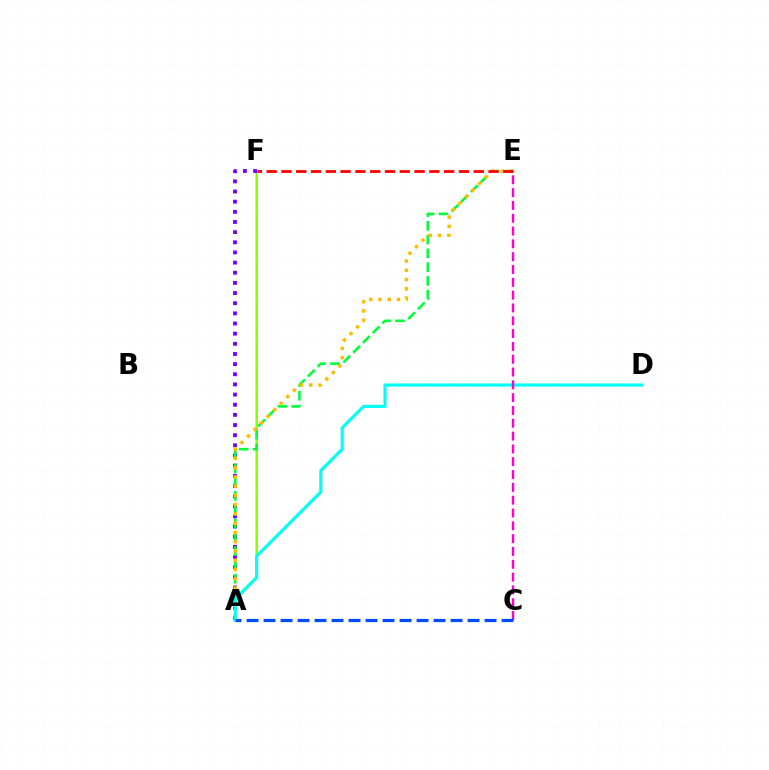{('A', 'F'): [{'color': '#84ff00', 'line_style': 'solid', 'thickness': 1.76}, {'color': '#7200ff', 'line_style': 'dotted', 'thickness': 2.76}], ('A', 'E'): [{'color': '#00ff39', 'line_style': 'dashed', 'thickness': 1.87}, {'color': '#ffbd00', 'line_style': 'dotted', 'thickness': 2.52}], ('A', 'D'): [{'color': '#00fff6', 'line_style': 'solid', 'thickness': 2.26}], ('C', 'E'): [{'color': '#ff00cf', 'line_style': 'dashed', 'thickness': 1.74}], ('A', 'C'): [{'color': '#004bff', 'line_style': 'dashed', 'thickness': 2.31}], ('E', 'F'): [{'color': '#ff0000', 'line_style': 'dashed', 'thickness': 2.01}]}